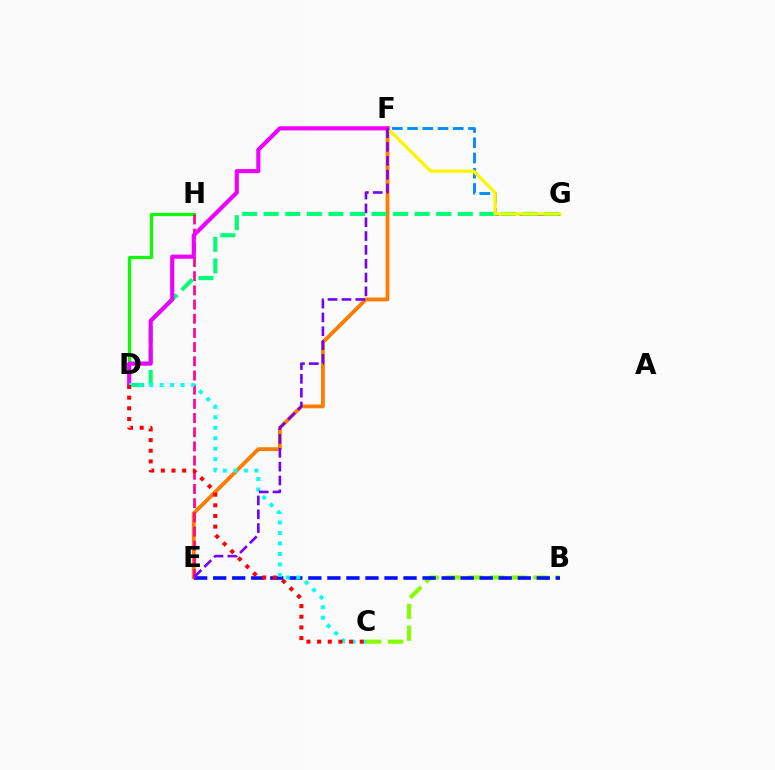{('B', 'C'): [{'color': '#84ff00', 'line_style': 'dashed', 'thickness': 2.97}], ('E', 'F'): [{'color': '#ff7c00', 'line_style': 'solid', 'thickness': 2.74}, {'color': '#7200ff', 'line_style': 'dashed', 'thickness': 1.88}], ('D', 'H'): [{'color': '#08ff00', 'line_style': 'solid', 'thickness': 2.28}], ('B', 'E'): [{'color': '#0010ff', 'line_style': 'dashed', 'thickness': 2.59}], ('E', 'H'): [{'color': '#ff0094', 'line_style': 'dashed', 'thickness': 1.93}], ('F', 'G'): [{'color': '#008cff', 'line_style': 'dashed', 'thickness': 2.07}, {'color': '#fcf500', 'line_style': 'solid', 'thickness': 2.32}], ('D', 'G'): [{'color': '#00ff74', 'line_style': 'dashed', 'thickness': 2.93}], ('D', 'F'): [{'color': '#ee00ff', 'line_style': 'solid', 'thickness': 2.97}], ('C', 'D'): [{'color': '#00fff6', 'line_style': 'dotted', 'thickness': 2.85}, {'color': '#ff0000', 'line_style': 'dotted', 'thickness': 2.9}]}